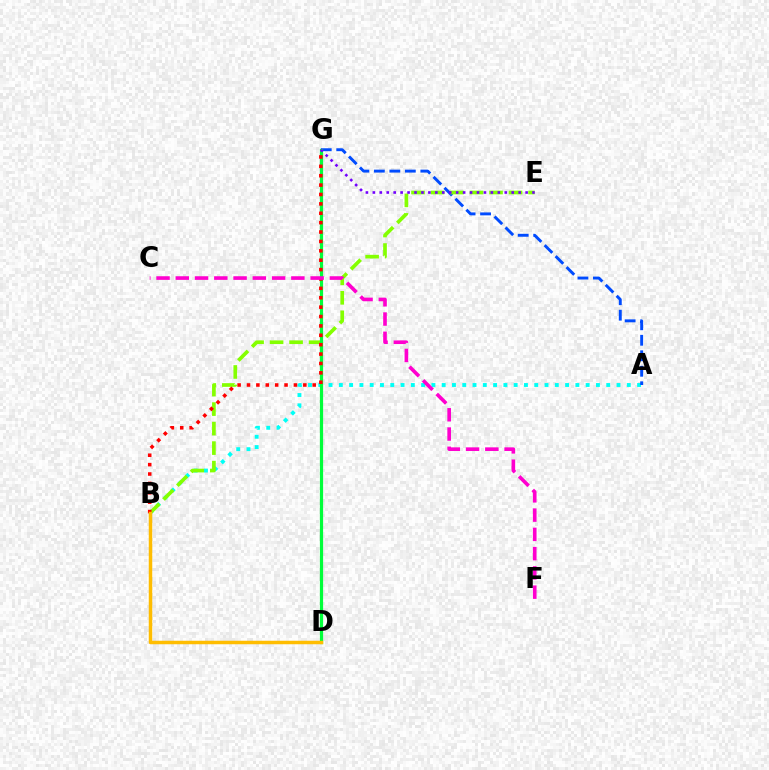{('A', 'B'): [{'color': '#00fff6', 'line_style': 'dotted', 'thickness': 2.79}], ('A', 'G'): [{'color': '#004bff', 'line_style': 'dashed', 'thickness': 2.1}], ('B', 'E'): [{'color': '#84ff00', 'line_style': 'dashed', 'thickness': 2.65}], ('D', 'G'): [{'color': '#00ff39', 'line_style': 'solid', 'thickness': 2.31}], ('B', 'G'): [{'color': '#ff0000', 'line_style': 'dotted', 'thickness': 2.55}], ('E', 'G'): [{'color': '#7200ff', 'line_style': 'dotted', 'thickness': 1.89}], ('B', 'D'): [{'color': '#ffbd00', 'line_style': 'solid', 'thickness': 2.52}], ('C', 'F'): [{'color': '#ff00cf', 'line_style': 'dashed', 'thickness': 2.62}]}